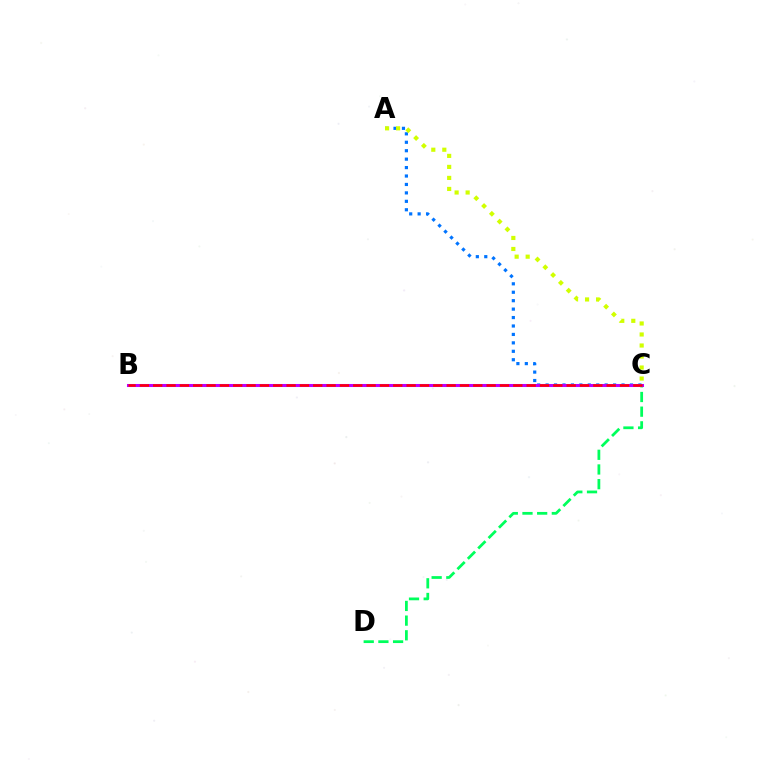{('C', 'D'): [{'color': '#00ff5c', 'line_style': 'dashed', 'thickness': 1.99}], ('A', 'C'): [{'color': '#0074ff', 'line_style': 'dotted', 'thickness': 2.29}, {'color': '#d1ff00', 'line_style': 'dotted', 'thickness': 2.99}], ('B', 'C'): [{'color': '#b900ff', 'line_style': 'solid', 'thickness': 2.19}, {'color': '#ff0000', 'line_style': 'dashed', 'thickness': 1.81}]}